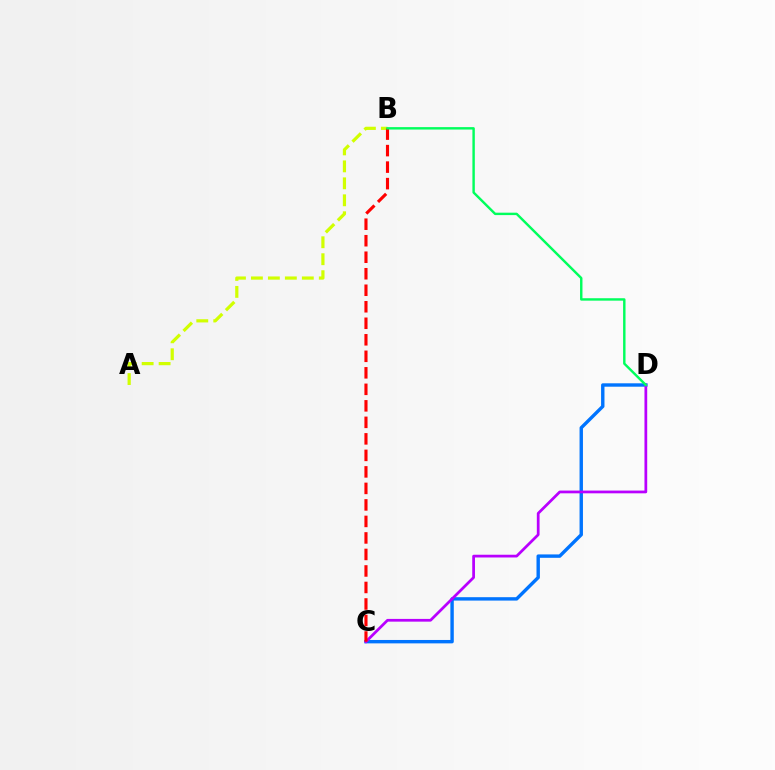{('C', 'D'): [{'color': '#0074ff', 'line_style': 'solid', 'thickness': 2.45}, {'color': '#b900ff', 'line_style': 'solid', 'thickness': 1.97}], ('A', 'B'): [{'color': '#d1ff00', 'line_style': 'dashed', 'thickness': 2.31}], ('B', 'C'): [{'color': '#ff0000', 'line_style': 'dashed', 'thickness': 2.24}], ('B', 'D'): [{'color': '#00ff5c', 'line_style': 'solid', 'thickness': 1.74}]}